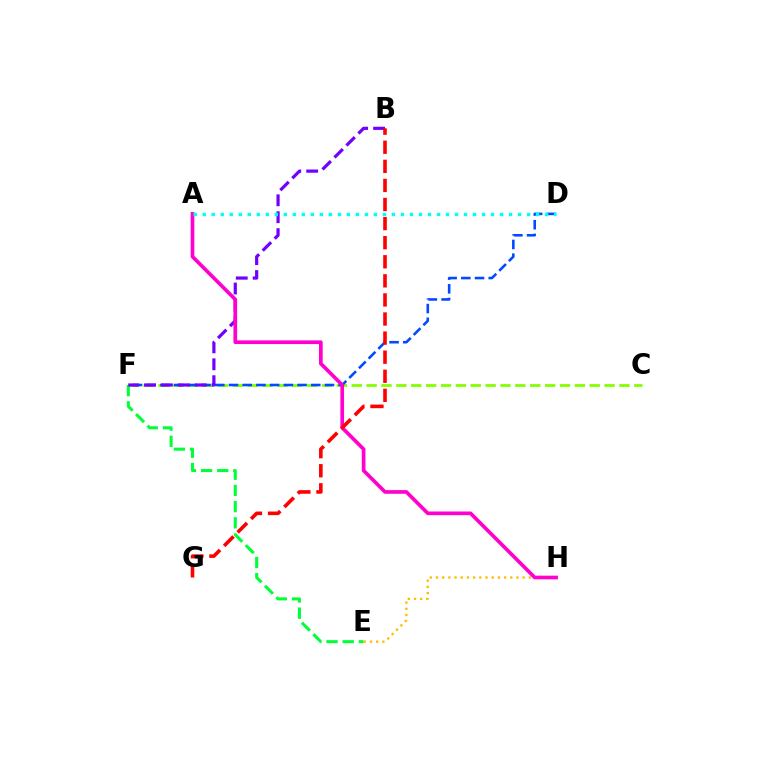{('C', 'F'): [{'color': '#84ff00', 'line_style': 'dashed', 'thickness': 2.02}], ('E', 'F'): [{'color': '#00ff39', 'line_style': 'dashed', 'thickness': 2.2}], ('E', 'H'): [{'color': '#ffbd00', 'line_style': 'dotted', 'thickness': 1.68}], ('D', 'F'): [{'color': '#004bff', 'line_style': 'dashed', 'thickness': 1.86}], ('B', 'F'): [{'color': '#7200ff', 'line_style': 'dashed', 'thickness': 2.3}], ('A', 'H'): [{'color': '#ff00cf', 'line_style': 'solid', 'thickness': 2.65}], ('B', 'G'): [{'color': '#ff0000', 'line_style': 'dashed', 'thickness': 2.59}], ('A', 'D'): [{'color': '#00fff6', 'line_style': 'dotted', 'thickness': 2.45}]}